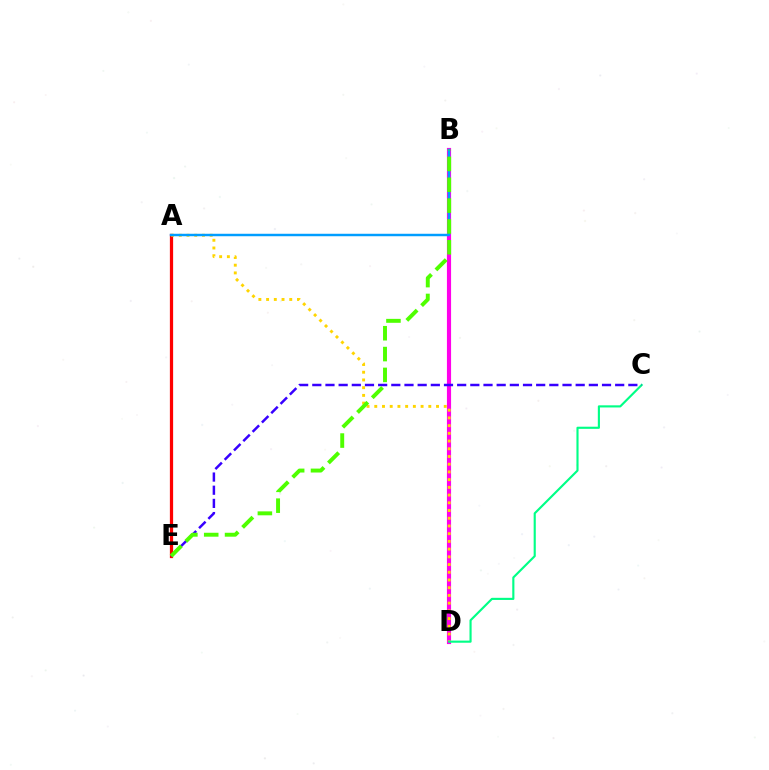{('A', 'E'): [{'color': '#ff0000', 'line_style': 'solid', 'thickness': 2.33}], ('B', 'D'): [{'color': '#ff00ed', 'line_style': 'solid', 'thickness': 2.99}], ('A', 'D'): [{'color': '#ffd500', 'line_style': 'dotted', 'thickness': 2.1}], ('C', 'D'): [{'color': '#00ff86', 'line_style': 'solid', 'thickness': 1.54}], ('A', 'B'): [{'color': '#009eff', 'line_style': 'solid', 'thickness': 1.77}], ('C', 'E'): [{'color': '#3700ff', 'line_style': 'dashed', 'thickness': 1.79}], ('B', 'E'): [{'color': '#4fff00', 'line_style': 'dashed', 'thickness': 2.83}]}